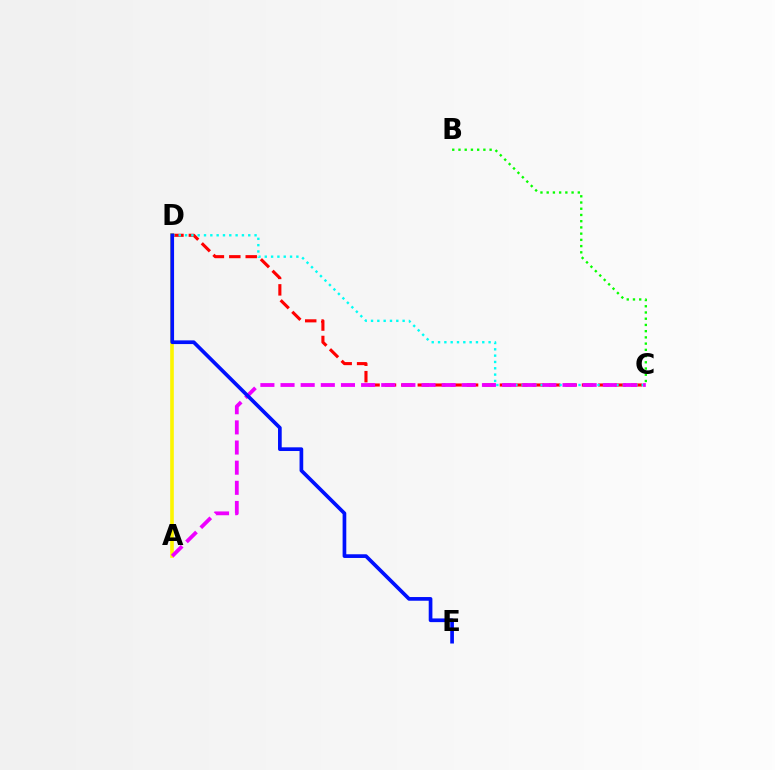{('C', 'D'): [{'color': '#ff0000', 'line_style': 'dashed', 'thickness': 2.23}, {'color': '#00fff6', 'line_style': 'dotted', 'thickness': 1.72}], ('B', 'C'): [{'color': '#08ff00', 'line_style': 'dotted', 'thickness': 1.69}], ('A', 'D'): [{'color': '#fcf500', 'line_style': 'solid', 'thickness': 2.61}], ('A', 'C'): [{'color': '#ee00ff', 'line_style': 'dashed', 'thickness': 2.74}], ('D', 'E'): [{'color': '#0010ff', 'line_style': 'solid', 'thickness': 2.66}]}